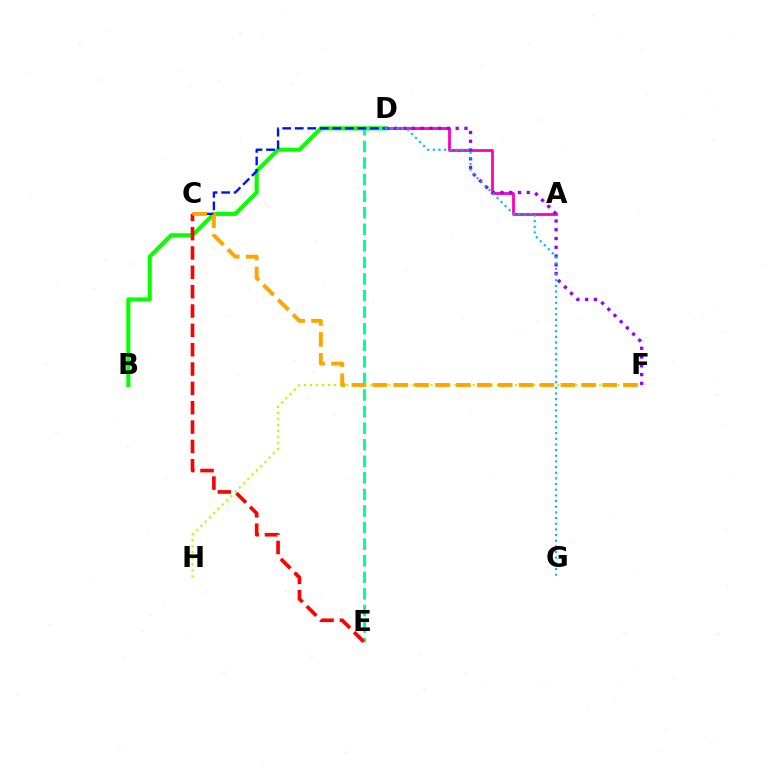{('B', 'D'): [{'color': '#08ff00', 'line_style': 'solid', 'thickness': 2.95}], ('A', 'D'): [{'color': '#ff00bd', 'line_style': 'solid', 'thickness': 2.02}], ('D', 'F'): [{'color': '#9b00ff', 'line_style': 'dotted', 'thickness': 2.38}], ('D', 'E'): [{'color': '#00ff9d', 'line_style': 'dashed', 'thickness': 2.25}], ('F', 'H'): [{'color': '#b3ff00', 'line_style': 'dotted', 'thickness': 1.64}], ('C', 'D'): [{'color': '#0010ff', 'line_style': 'dashed', 'thickness': 1.7}], ('C', 'E'): [{'color': '#ff0000', 'line_style': 'dashed', 'thickness': 2.63}], ('C', 'F'): [{'color': '#ffa500', 'line_style': 'dashed', 'thickness': 2.84}], ('D', 'G'): [{'color': '#00b5ff', 'line_style': 'dotted', 'thickness': 1.54}]}